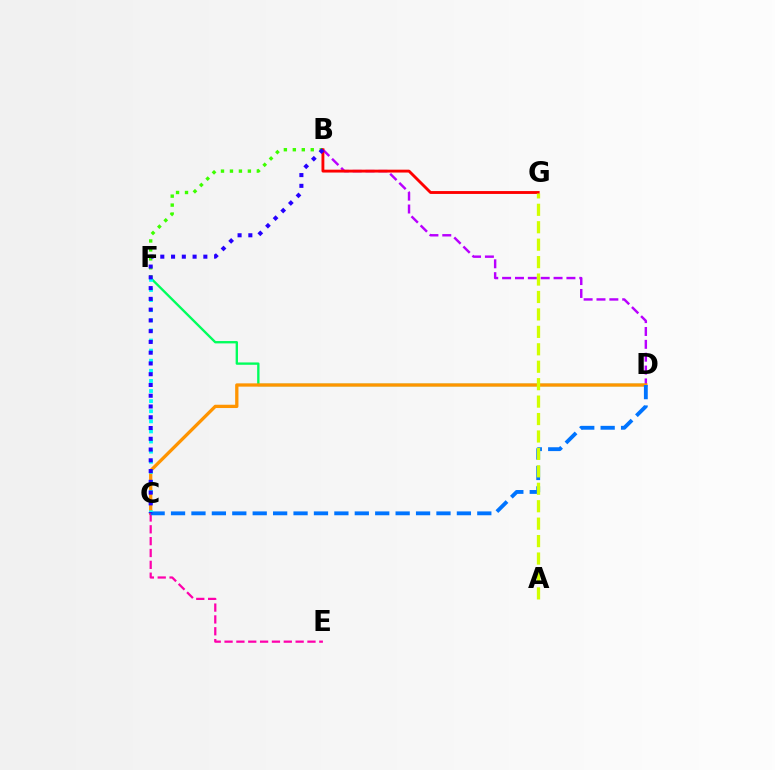{('B', 'F'): [{'color': '#3dff00', 'line_style': 'dotted', 'thickness': 2.43}], ('D', 'F'): [{'color': '#00ff5c', 'line_style': 'solid', 'thickness': 1.69}], ('B', 'D'): [{'color': '#b900ff', 'line_style': 'dashed', 'thickness': 1.75}], ('B', 'G'): [{'color': '#ff0000', 'line_style': 'solid', 'thickness': 2.07}], ('C', 'D'): [{'color': '#ff9400', 'line_style': 'solid', 'thickness': 2.37}, {'color': '#0074ff', 'line_style': 'dashed', 'thickness': 2.77}], ('C', 'E'): [{'color': '#ff00ac', 'line_style': 'dashed', 'thickness': 1.61}], ('C', 'F'): [{'color': '#00fff6', 'line_style': 'dotted', 'thickness': 2.74}], ('A', 'G'): [{'color': '#d1ff00', 'line_style': 'dashed', 'thickness': 2.37}], ('B', 'C'): [{'color': '#2500ff', 'line_style': 'dotted', 'thickness': 2.92}]}